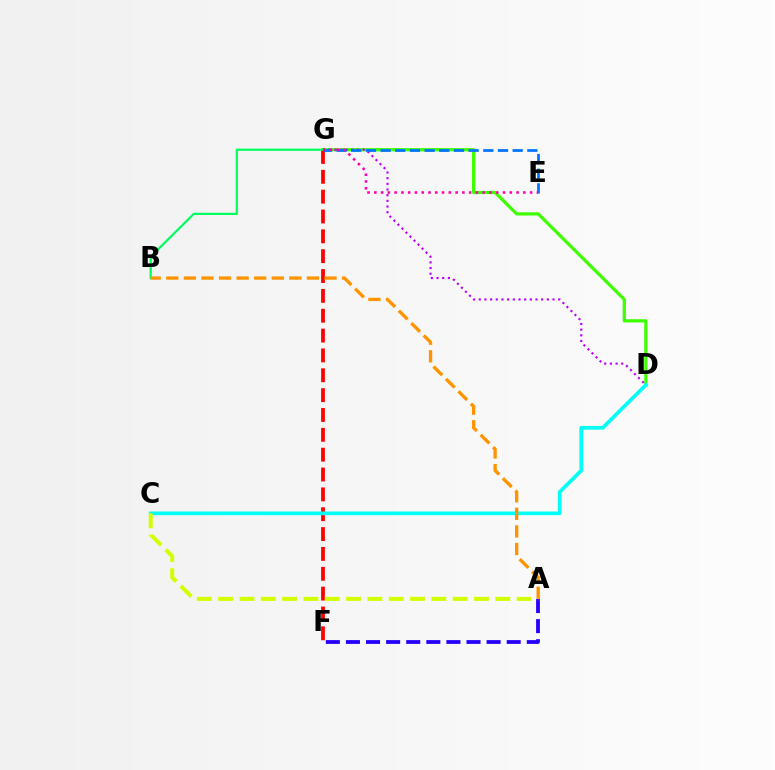{('D', 'G'): [{'color': '#3dff00', 'line_style': 'solid', 'thickness': 2.32}, {'color': '#b900ff', 'line_style': 'dotted', 'thickness': 1.54}], ('F', 'G'): [{'color': '#ff0000', 'line_style': 'dashed', 'thickness': 2.7}], ('E', 'G'): [{'color': '#0074ff', 'line_style': 'dashed', 'thickness': 1.99}, {'color': '#ff00ac', 'line_style': 'dotted', 'thickness': 1.84}], ('A', 'F'): [{'color': '#2500ff', 'line_style': 'dashed', 'thickness': 2.73}], ('B', 'G'): [{'color': '#00ff5c', 'line_style': 'solid', 'thickness': 1.6}], ('C', 'D'): [{'color': '#00fff6', 'line_style': 'solid', 'thickness': 2.65}], ('A', 'C'): [{'color': '#d1ff00', 'line_style': 'dashed', 'thickness': 2.9}], ('A', 'B'): [{'color': '#ff9400', 'line_style': 'dashed', 'thickness': 2.39}]}